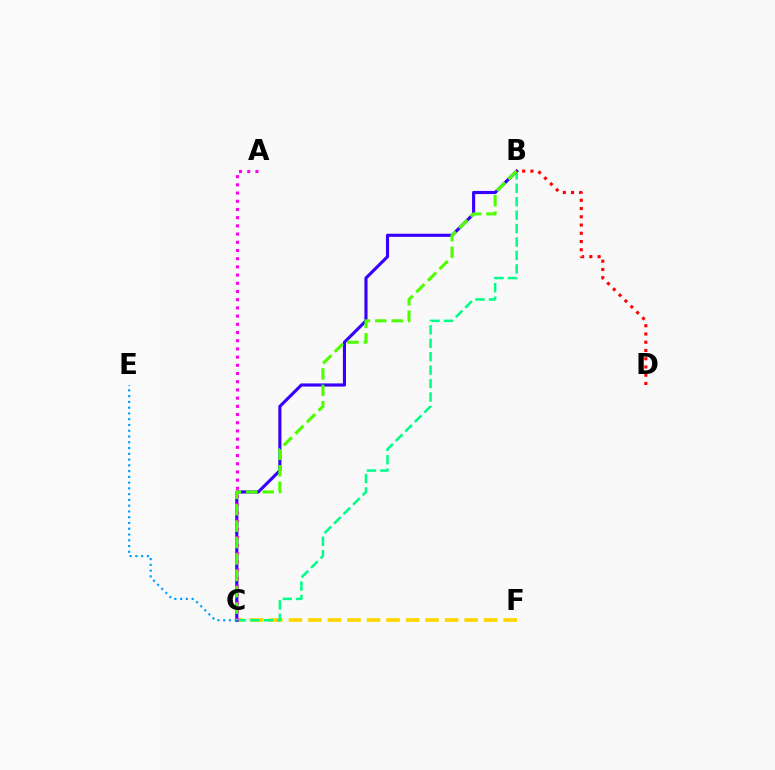{('C', 'F'): [{'color': '#ffd500', 'line_style': 'dashed', 'thickness': 2.65}], ('B', 'C'): [{'color': '#00ff86', 'line_style': 'dashed', 'thickness': 1.83}, {'color': '#3700ff', 'line_style': 'solid', 'thickness': 2.25}, {'color': '#4fff00', 'line_style': 'dashed', 'thickness': 2.23}], ('A', 'C'): [{'color': '#ff00ed', 'line_style': 'dotted', 'thickness': 2.23}], ('C', 'E'): [{'color': '#009eff', 'line_style': 'dotted', 'thickness': 1.57}], ('B', 'D'): [{'color': '#ff0000', 'line_style': 'dotted', 'thickness': 2.24}]}